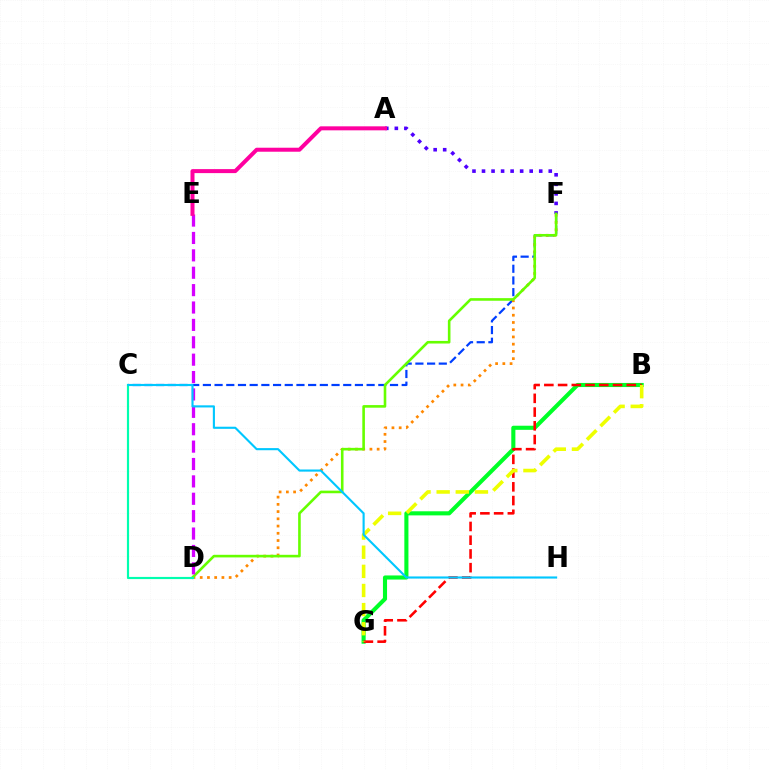{('A', 'F'): [{'color': '#4f00ff', 'line_style': 'dotted', 'thickness': 2.59}], ('B', 'G'): [{'color': '#00ff27', 'line_style': 'solid', 'thickness': 2.95}, {'color': '#ff0000', 'line_style': 'dashed', 'thickness': 1.87}, {'color': '#eeff00', 'line_style': 'dashed', 'thickness': 2.6}], ('C', 'F'): [{'color': '#003fff', 'line_style': 'dashed', 'thickness': 1.59}], ('D', 'F'): [{'color': '#ff8800', 'line_style': 'dotted', 'thickness': 1.97}, {'color': '#66ff00', 'line_style': 'solid', 'thickness': 1.88}], ('C', 'D'): [{'color': '#00ffaf', 'line_style': 'solid', 'thickness': 1.56}], ('D', 'E'): [{'color': '#d600ff', 'line_style': 'dashed', 'thickness': 2.36}], ('C', 'H'): [{'color': '#00c7ff', 'line_style': 'solid', 'thickness': 1.53}], ('A', 'E'): [{'color': '#ff00a0', 'line_style': 'solid', 'thickness': 2.88}]}